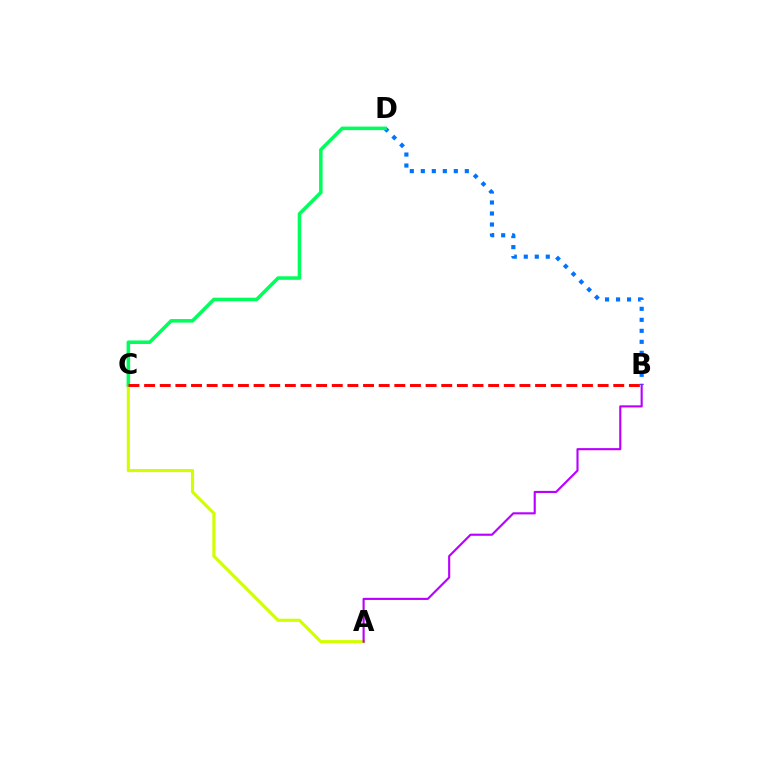{('A', 'C'): [{'color': '#d1ff00', 'line_style': 'solid', 'thickness': 2.25}], ('B', 'D'): [{'color': '#0074ff', 'line_style': 'dotted', 'thickness': 2.99}], ('C', 'D'): [{'color': '#00ff5c', 'line_style': 'solid', 'thickness': 2.55}], ('B', 'C'): [{'color': '#ff0000', 'line_style': 'dashed', 'thickness': 2.12}], ('A', 'B'): [{'color': '#b900ff', 'line_style': 'solid', 'thickness': 1.53}]}